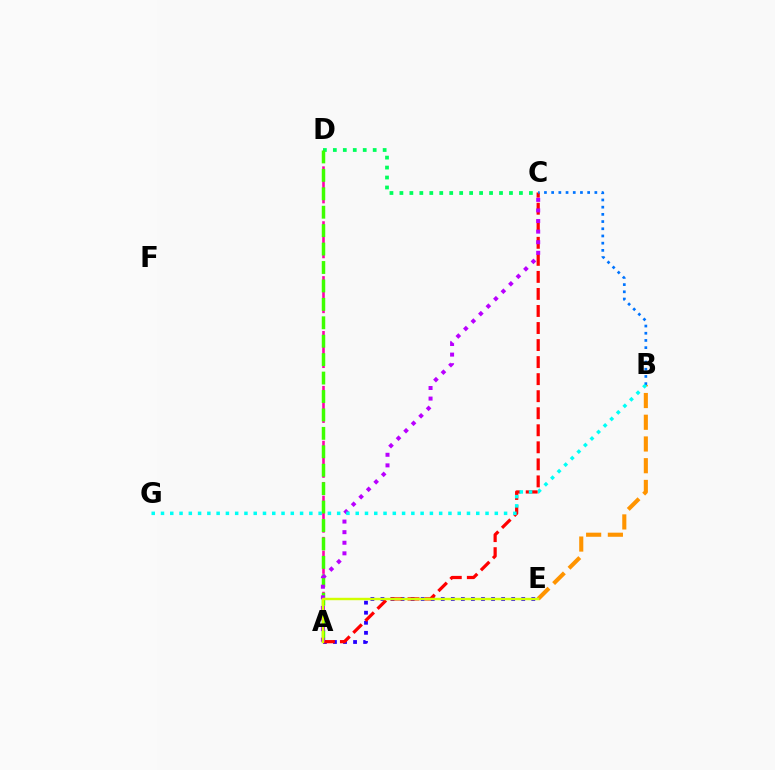{('C', 'D'): [{'color': '#00ff5c', 'line_style': 'dotted', 'thickness': 2.71}], ('A', 'E'): [{'color': '#2500ff', 'line_style': 'dotted', 'thickness': 2.73}, {'color': '#d1ff00', 'line_style': 'solid', 'thickness': 1.75}], ('A', 'D'): [{'color': '#ff00ac', 'line_style': 'dashed', 'thickness': 1.86}, {'color': '#3dff00', 'line_style': 'dashed', 'thickness': 2.5}], ('A', 'C'): [{'color': '#ff0000', 'line_style': 'dashed', 'thickness': 2.32}, {'color': '#b900ff', 'line_style': 'dotted', 'thickness': 2.88}], ('B', 'E'): [{'color': '#ff9400', 'line_style': 'dashed', 'thickness': 2.95}], ('B', 'C'): [{'color': '#0074ff', 'line_style': 'dotted', 'thickness': 1.96}], ('B', 'G'): [{'color': '#00fff6', 'line_style': 'dotted', 'thickness': 2.52}]}